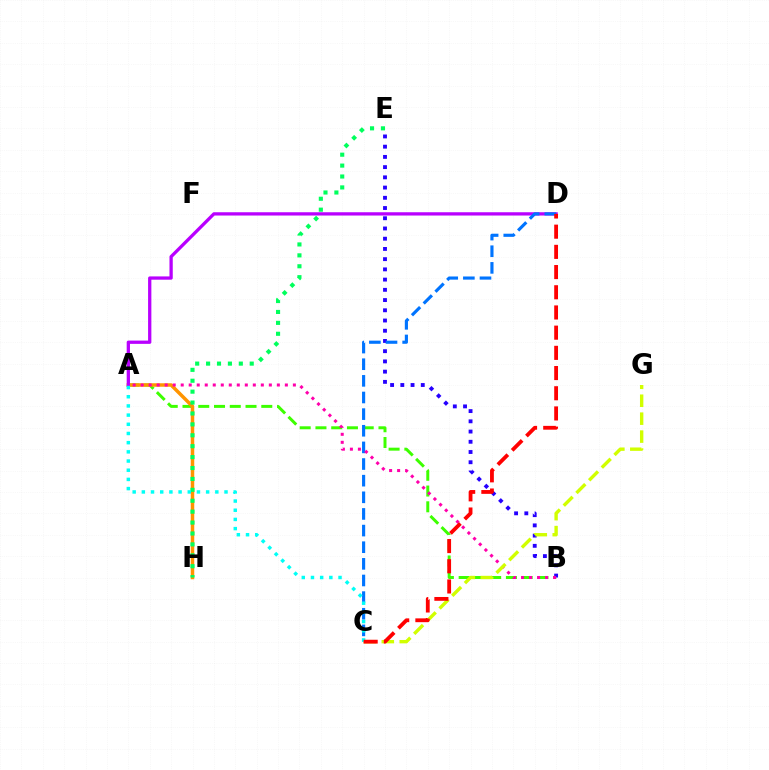{('A', 'B'): [{'color': '#3dff00', 'line_style': 'dashed', 'thickness': 2.14}, {'color': '#ff00ac', 'line_style': 'dotted', 'thickness': 2.18}], ('A', 'H'): [{'color': '#ff9400', 'line_style': 'solid', 'thickness': 2.51}], ('A', 'D'): [{'color': '#b900ff', 'line_style': 'solid', 'thickness': 2.36}], ('B', 'E'): [{'color': '#2500ff', 'line_style': 'dotted', 'thickness': 2.78}], ('C', 'D'): [{'color': '#0074ff', 'line_style': 'dashed', 'thickness': 2.26}, {'color': '#ff0000', 'line_style': 'dashed', 'thickness': 2.74}], ('E', 'H'): [{'color': '#00ff5c', 'line_style': 'dotted', 'thickness': 2.96}], ('C', 'G'): [{'color': '#d1ff00', 'line_style': 'dashed', 'thickness': 2.44}], ('A', 'C'): [{'color': '#00fff6', 'line_style': 'dotted', 'thickness': 2.5}]}